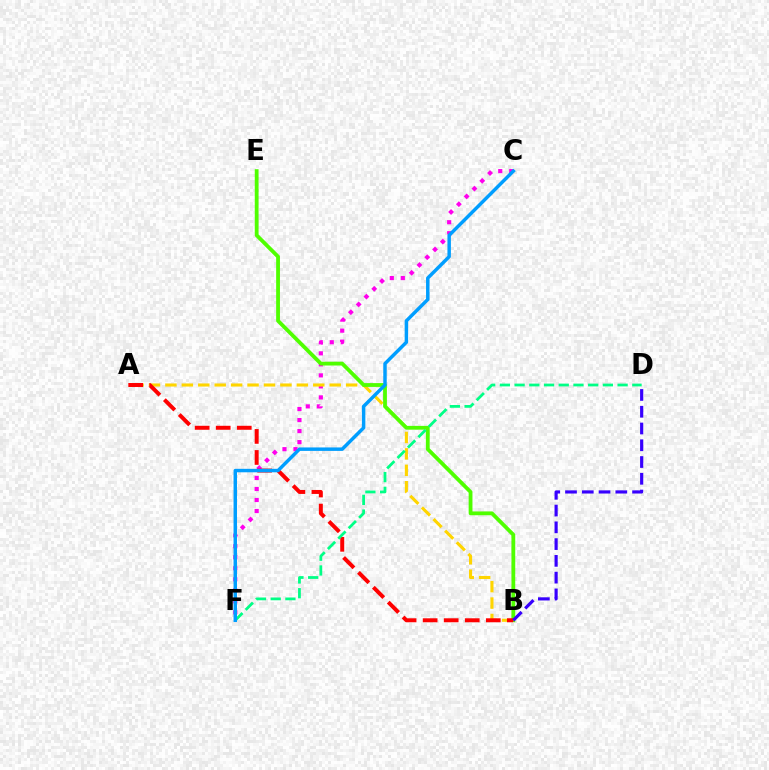{('C', 'F'): [{'color': '#ff00ed', 'line_style': 'dotted', 'thickness': 2.99}, {'color': '#009eff', 'line_style': 'solid', 'thickness': 2.49}], ('A', 'B'): [{'color': '#ffd500', 'line_style': 'dashed', 'thickness': 2.23}, {'color': '#ff0000', 'line_style': 'dashed', 'thickness': 2.86}], ('B', 'E'): [{'color': '#4fff00', 'line_style': 'solid', 'thickness': 2.74}], ('B', 'D'): [{'color': '#3700ff', 'line_style': 'dashed', 'thickness': 2.28}], ('D', 'F'): [{'color': '#00ff86', 'line_style': 'dashed', 'thickness': 2.0}]}